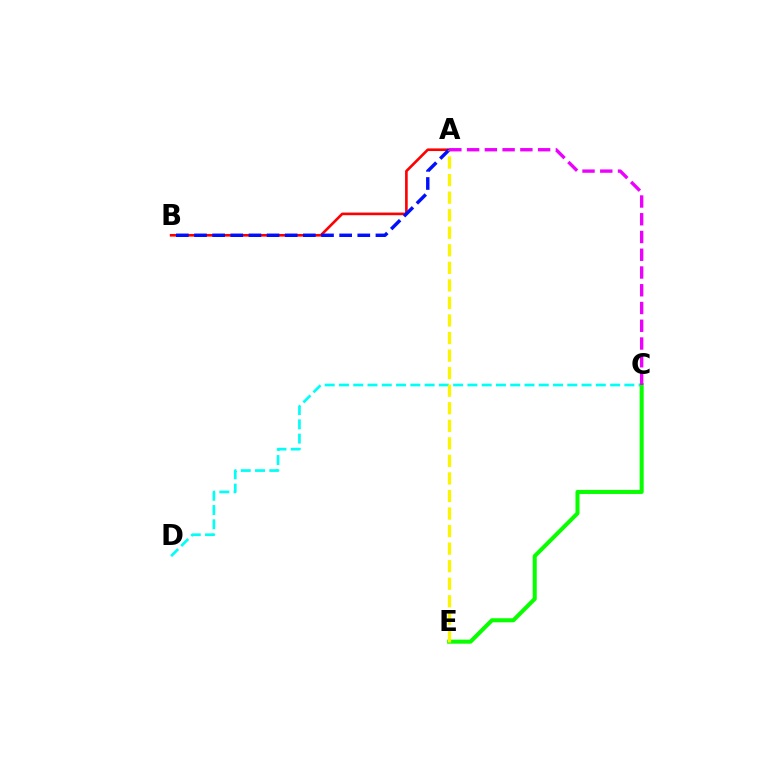{('C', 'D'): [{'color': '#00fff6', 'line_style': 'dashed', 'thickness': 1.94}], ('C', 'E'): [{'color': '#08ff00', 'line_style': 'solid', 'thickness': 2.91}], ('A', 'B'): [{'color': '#ff0000', 'line_style': 'solid', 'thickness': 1.89}, {'color': '#0010ff', 'line_style': 'dashed', 'thickness': 2.46}], ('A', 'E'): [{'color': '#fcf500', 'line_style': 'dashed', 'thickness': 2.38}], ('A', 'C'): [{'color': '#ee00ff', 'line_style': 'dashed', 'thickness': 2.41}]}